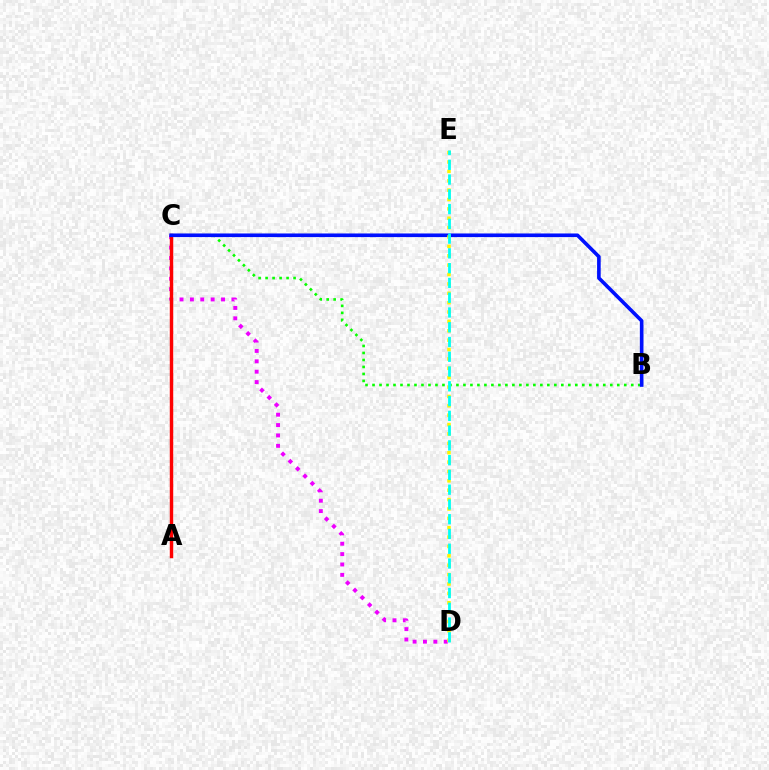{('C', 'D'): [{'color': '#ee00ff', 'line_style': 'dotted', 'thickness': 2.82}], ('A', 'C'): [{'color': '#ff0000', 'line_style': 'solid', 'thickness': 2.46}], ('B', 'C'): [{'color': '#08ff00', 'line_style': 'dotted', 'thickness': 1.9}, {'color': '#0010ff', 'line_style': 'solid', 'thickness': 2.61}], ('D', 'E'): [{'color': '#fcf500', 'line_style': 'dotted', 'thickness': 2.55}, {'color': '#00fff6', 'line_style': 'dashed', 'thickness': 2.01}]}